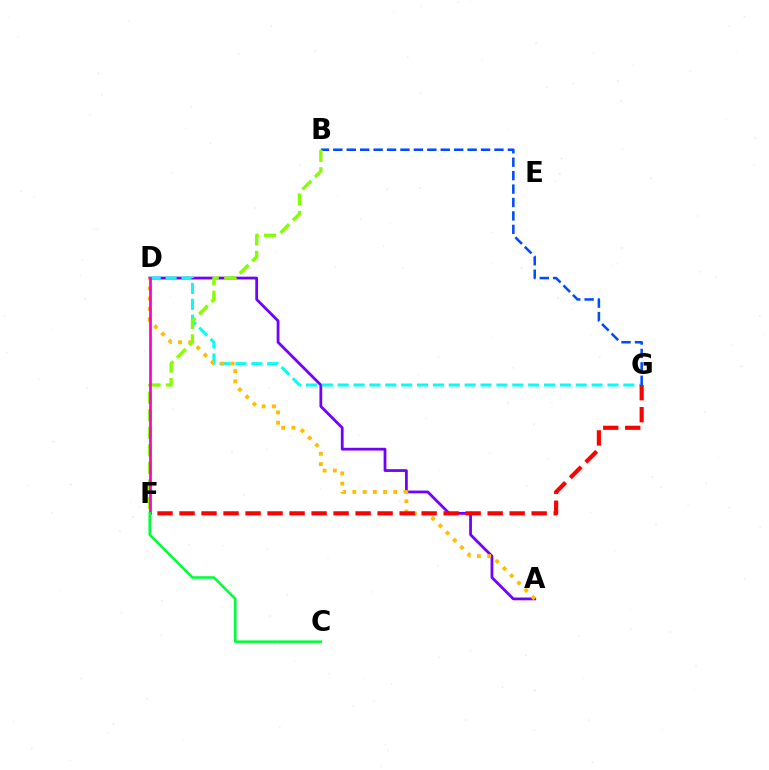{('A', 'D'): [{'color': '#7200ff', 'line_style': 'solid', 'thickness': 2.0}, {'color': '#ffbd00', 'line_style': 'dotted', 'thickness': 2.78}], ('D', 'G'): [{'color': '#00fff6', 'line_style': 'dashed', 'thickness': 2.16}], ('B', 'G'): [{'color': '#004bff', 'line_style': 'dashed', 'thickness': 1.82}], ('B', 'F'): [{'color': '#84ff00', 'line_style': 'dashed', 'thickness': 2.38}], ('F', 'G'): [{'color': '#ff0000', 'line_style': 'dashed', 'thickness': 2.99}], ('D', 'F'): [{'color': '#ff00cf', 'line_style': 'solid', 'thickness': 1.97}], ('C', 'F'): [{'color': '#00ff39', 'line_style': 'solid', 'thickness': 1.84}]}